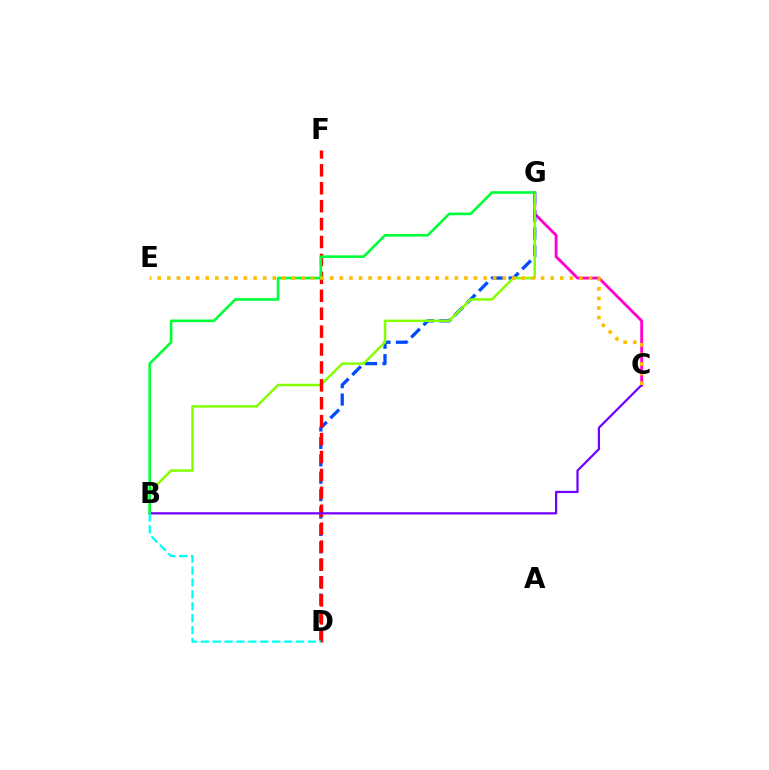{('C', 'G'): [{'color': '#ff00cf', 'line_style': 'solid', 'thickness': 2.05}], ('D', 'G'): [{'color': '#004bff', 'line_style': 'dashed', 'thickness': 2.37}], ('B', 'G'): [{'color': '#84ff00', 'line_style': 'solid', 'thickness': 1.8}, {'color': '#00ff39', 'line_style': 'solid', 'thickness': 1.89}], ('D', 'F'): [{'color': '#ff0000', 'line_style': 'dashed', 'thickness': 2.43}], ('B', 'C'): [{'color': '#7200ff', 'line_style': 'solid', 'thickness': 1.61}], ('B', 'D'): [{'color': '#00fff6', 'line_style': 'dashed', 'thickness': 1.62}], ('C', 'E'): [{'color': '#ffbd00', 'line_style': 'dotted', 'thickness': 2.6}]}